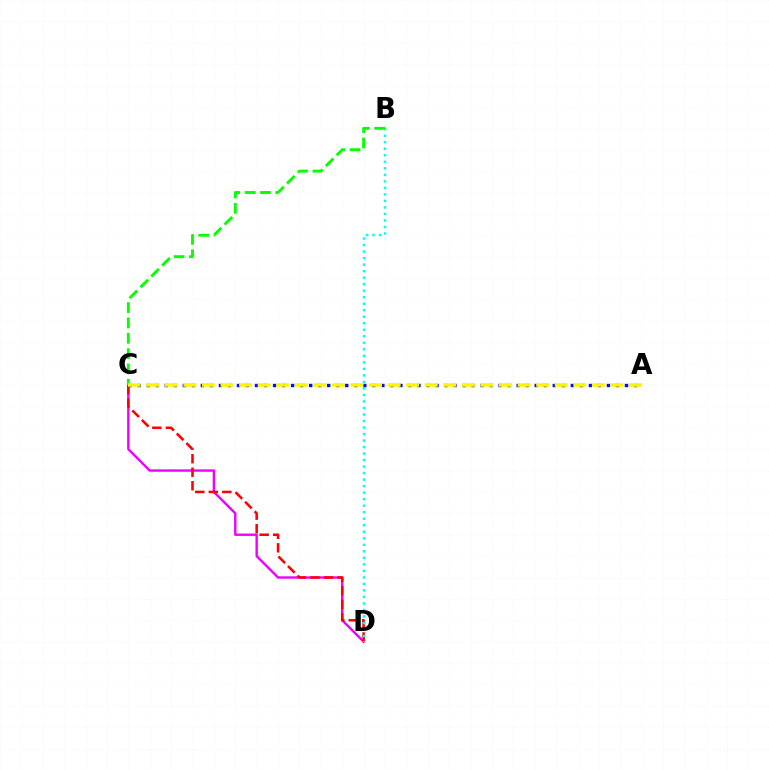{('C', 'D'): [{'color': '#ee00ff', 'line_style': 'solid', 'thickness': 1.72}, {'color': '#ff0000', 'line_style': 'dashed', 'thickness': 1.84}], ('B', 'D'): [{'color': '#00fff6', 'line_style': 'dotted', 'thickness': 1.77}], ('A', 'C'): [{'color': '#0010ff', 'line_style': 'dotted', 'thickness': 2.45}, {'color': '#fcf500', 'line_style': 'dashed', 'thickness': 2.52}], ('B', 'C'): [{'color': '#08ff00', 'line_style': 'dashed', 'thickness': 2.08}]}